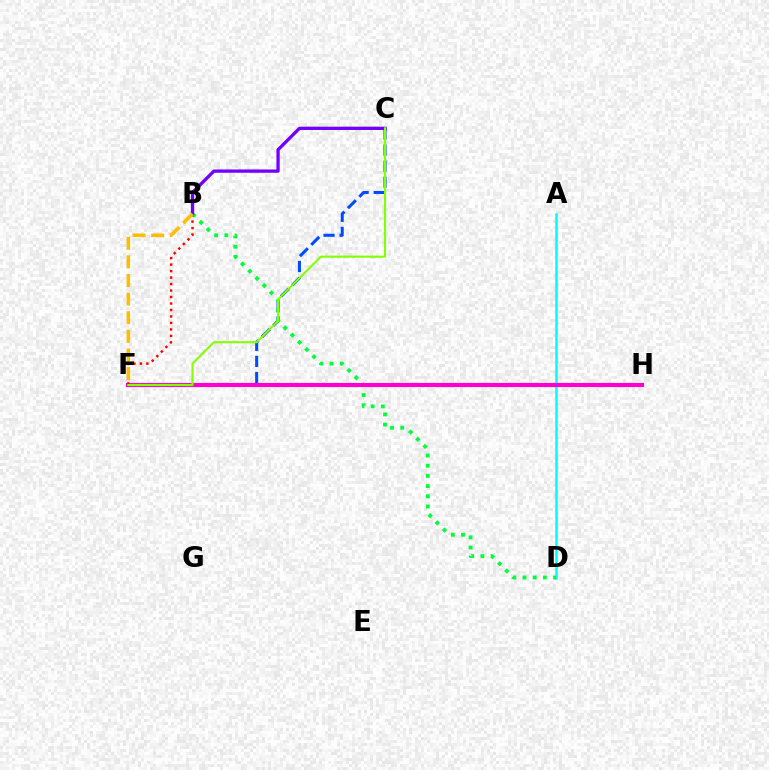{('C', 'F'): [{'color': '#004bff', 'line_style': 'dashed', 'thickness': 2.19}, {'color': '#84ff00', 'line_style': 'solid', 'thickness': 1.51}], ('A', 'D'): [{'color': '#00fff6', 'line_style': 'solid', 'thickness': 1.81}], ('B', 'D'): [{'color': '#00ff39', 'line_style': 'dotted', 'thickness': 2.77}], ('F', 'H'): [{'color': '#ff00cf', 'line_style': 'solid', 'thickness': 2.97}], ('B', 'F'): [{'color': '#ff0000', 'line_style': 'dotted', 'thickness': 1.76}, {'color': '#ffbd00', 'line_style': 'dashed', 'thickness': 2.53}], ('B', 'C'): [{'color': '#7200ff', 'line_style': 'solid', 'thickness': 2.37}]}